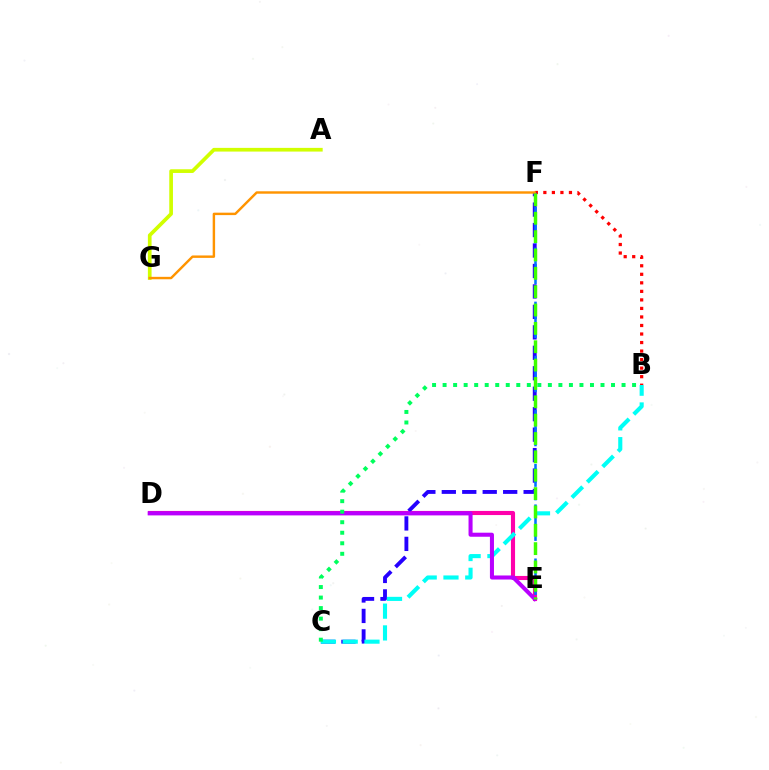{('B', 'F'): [{'color': '#ff0000', 'line_style': 'dotted', 'thickness': 2.32}], ('D', 'E'): [{'color': '#ff00ac', 'line_style': 'solid', 'thickness': 2.97}, {'color': '#b900ff', 'line_style': 'solid', 'thickness': 2.91}], ('C', 'F'): [{'color': '#2500ff', 'line_style': 'dashed', 'thickness': 2.78}], ('B', 'C'): [{'color': '#00fff6', 'line_style': 'dashed', 'thickness': 2.96}, {'color': '#00ff5c', 'line_style': 'dotted', 'thickness': 2.86}], ('E', 'F'): [{'color': '#0074ff', 'line_style': 'dashed', 'thickness': 1.84}, {'color': '#3dff00', 'line_style': 'dashed', 'thickness': 2.49}], ('A', 'G'): [{'color': '#d1ff00', 'line_style': 'solid', 'thickness': 2.66}], ('F', 'G'): [{'color': '#ff9400', 'line_style': 'solid', 'thickness': 1.75}]}